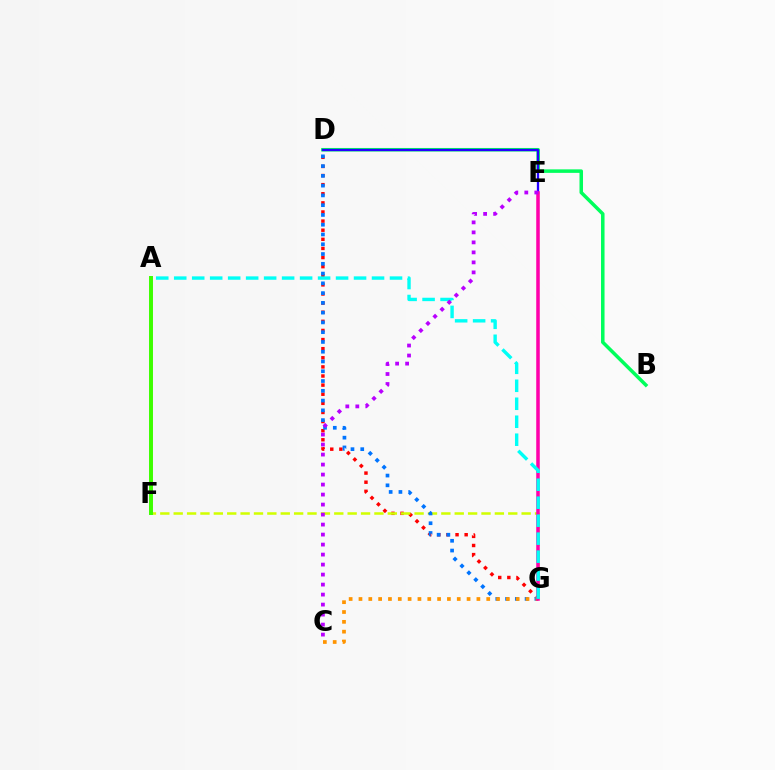{('D', 'G'): [{'color': '#ff0000', 'line_style': 'dotted', 'thickness': 2.48}, {'color': '#0074ff', 'line_style': 'dotted', 'thickness': 2.65}], ('F', 'G'): [{'color': '#d1ff00', 'line_style': 'dashed', 'thickness': 1.82}], ('B', 'D'): [{'color': '#00ff5c', 'line_style': 'solid', 'thickness': 2.53}], ('D', 'E'): [{'color': '#2500ff', 'line_style': 'solid', 'thickness': 1.66}], ('C', 'G'): [{'color': '#ff9400', 'line_style': 'dotted', 'thickness': 2.67}], ('E', 'G'): [{'color': '#ff00ac', 'line_style': 'solid', 'thickness': 2.54}], ('A', 'G'): [{'color': '#00fff6', 'line_style': 'dashed', 'thickness': 2.44}], ('A', 'F'): [{'color': '#3dff00', 'line_style': 'solid', 'thickness': 2.85}], ('C', 'E'): [{'color': '#b900ff', 'line_style': 'dotted', 'thickness': 2.72}]}